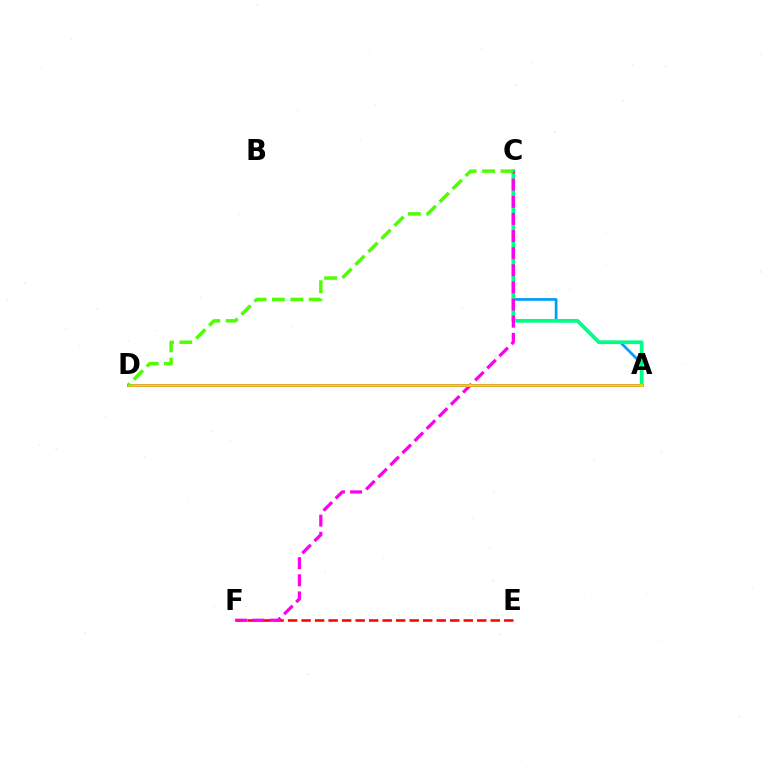{('A', 'C'): [{'color': '#009eff', 'line_style': 'solid', 'thickness': 1.95}, {'color': '#00ff86', 'line_style': 'solid', 'thickness': 2.65}], ('A', 'D'): [{'color': '#3700ff', 'line_style': 'solid', 'thickness': 2.14}, {'color': '#ffd500', 'line_style': 'solid', 'thickness': 1.89}], ('E', 'F'): [{'color': '#ff0000', 'line_style': 'dashed', 'thickness': 1.84}], ('C', 'F'): [{'color': '#ff00ed', 'line_style': 'dashed', 'thickness': 2.33}], ('C', 'D'): [{'color': '#4fff00', 'line_style': 'dashed', 'thickness': 2.5}]}